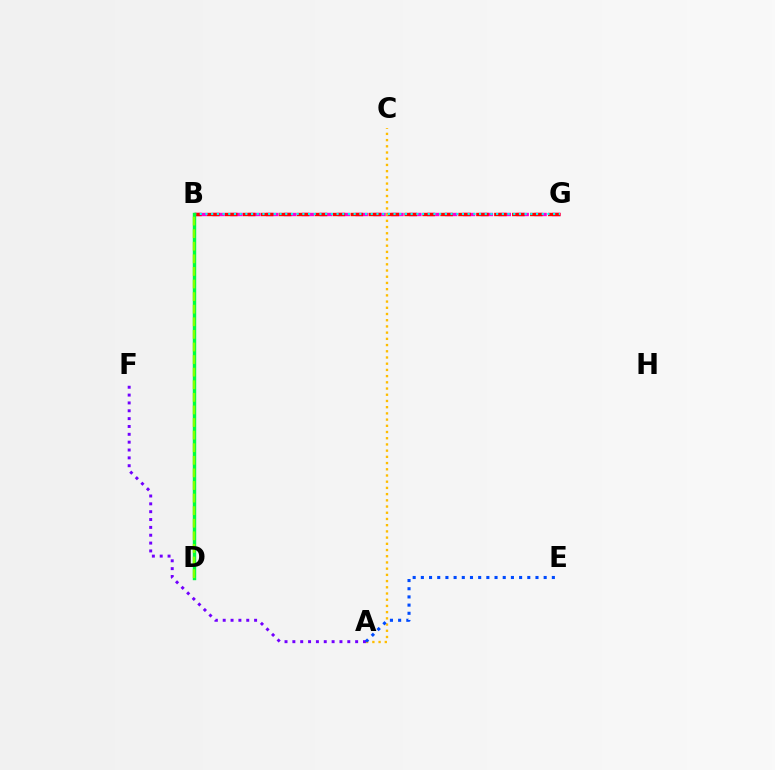{('B', 'G'): [{'color': '#ff00cf', 'line_style': 'dashed', 'thickness': 2.43}, {'color': '#ff0000', 'line_style': 'dashed', 'thickness': 2.44}, {'color': '#00fff6', 'line_style': 'dotted', 'thickness': 1.55}], ('A', 'C'): [{'color': '#ffbd00', 'line_style': 'dotted', 'thickness': 1.69}], ('B', 'D'): [{'color': '#00ff39', 'line_style': 'solid', 'thickness': 2.46}, {'color': '#84ff00', 'line_style': 'dashed', 'thickness': 1.71}], ('A', 'F'): [{'color': '#7200ff', 'line_style': 'dotted', 'thickness': 2.13}], ('A', 'E'): [{'color': '#004bff', 'line_style': 'dotted', 'thickness': 2.22}]}